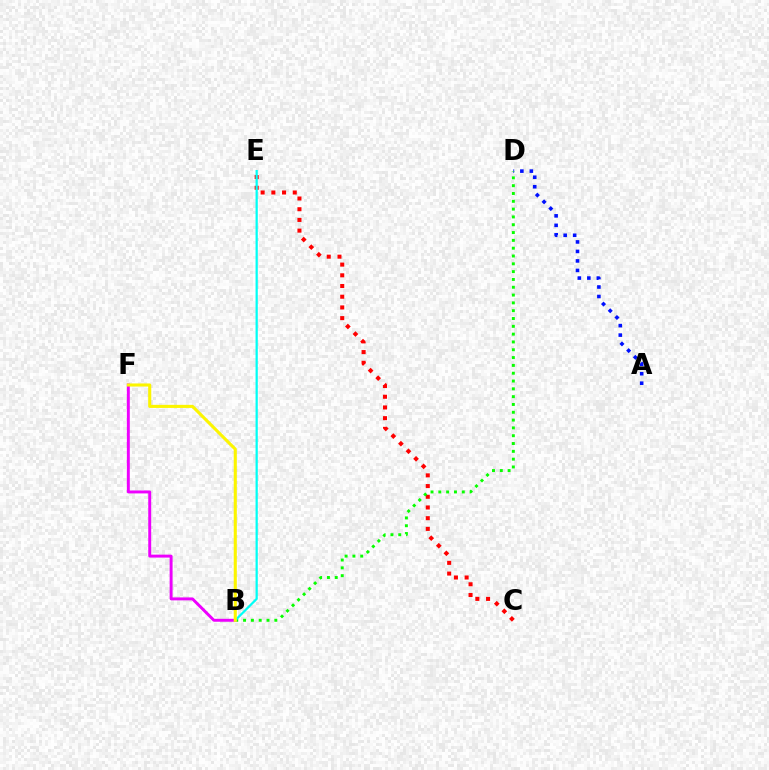{('C', 'E'): [{'color': '#ff0000', 'line_style': 'dotted', 'thickness': 2.91}], ('A', 'D'): [{'color': '#0010ff', 'line_style': 'dotted', 'thickness': 2.58}], ('B', 'D'): [{'color': '#08ff00', 'line_style': 'dotted', 'thickness': 2.12}], ('B', 'F'): [{'color': '#ee00ff', 'line_style': 'solid', 'thickness': 2.12}, {'color': '#fcf500', 'line_style': 'solid', 'thickness': 2.22}], ('B', 'E'): [{'color': '#00fff6', 'line_style': 'solid', 'thickness': 1.61}]}